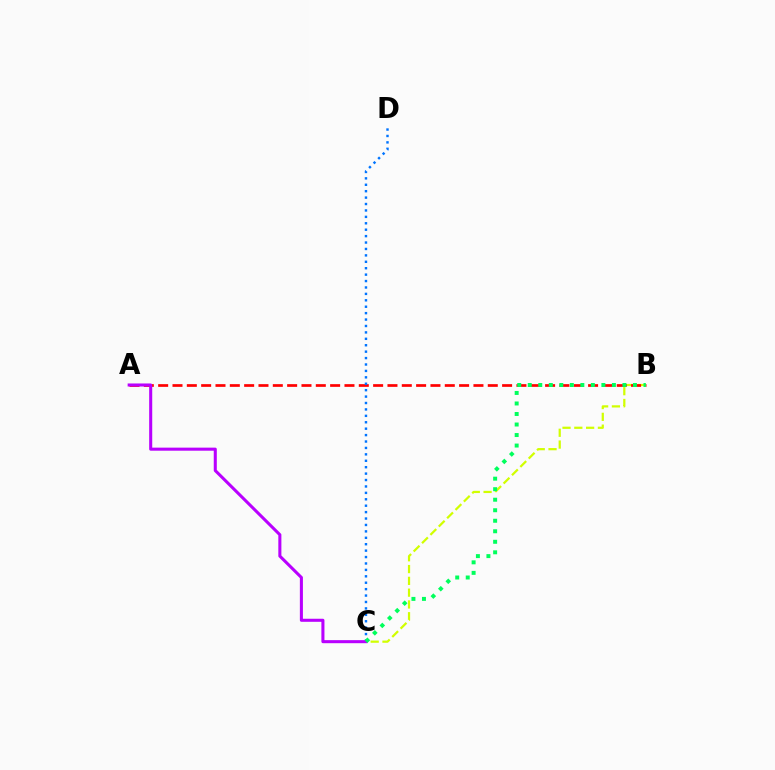{('B', 'C'): [{'color': '#d1ff00', 'line_style': 'dashed', 'thickness': 1.6}, {'color': '#00ff5c', 'line_style': 'dotted', 'thickness': 2.86}], ('A', 'B'): [{'color': '#ff0000', 'line_style': 'dashed', 'thickness': 1.95}], ('C', 'D'): [{'color': '#0074ff', 'line_style': 'dotted', 'thickness': 1.74}], ('A', 'C'): [{'color': '#b900ff', 'line_style': 'solid', 'thickness': 2.2}]}